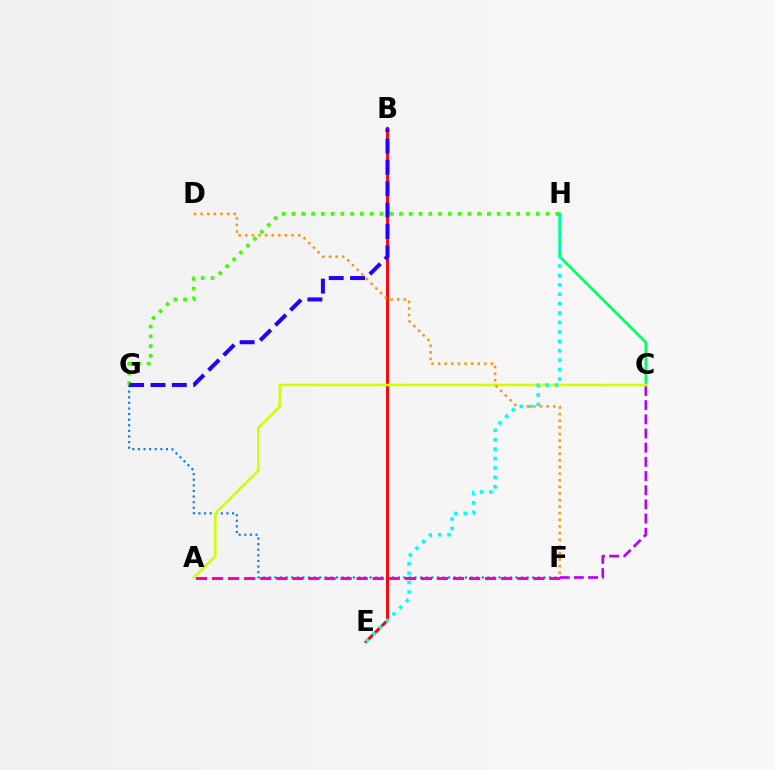{('F', 'G'): [{'color': '#0074ff', 'line_style': 'dotted', 'thickness': 1.52}], ('B', 'E'): [{'color': '#ff0000', 'line_style': 'solid', 'thickness': 2.07}], ('G', 'H'): [{'color': '#3dff00', 'line_style': 'dotted', 'thickness': 2.65}], ('C', 'F'): [{'color': '#b900ff', 'line_style': 'dashed', 'thickness': 1.93}], ('C', 'H'): [{'color': '#00ff5c', 'line_style': 'solid', 'thickness': 1.91}], ('A', 'C'): [{'color': '#d1ff00', 'line_style': 'solid', 'thickness': 1.86}], ('A', 'F'): [{'color': '#ff00ac', 'line_style': 'dashed', 'thickness': 2.18}], ('D', 'F'): [{'color': '#ff9400', 'line_style': 'dotted', 'thickness': 1.8}], ('E', 'H'): [{'color': '#00fff6', 'line_style': 'dotted', 'thickness': 2.56}], ('B', 'G'): [{'color': '#2500ff', 'line_style': 'dashed', 'thickness': 2.9}]}